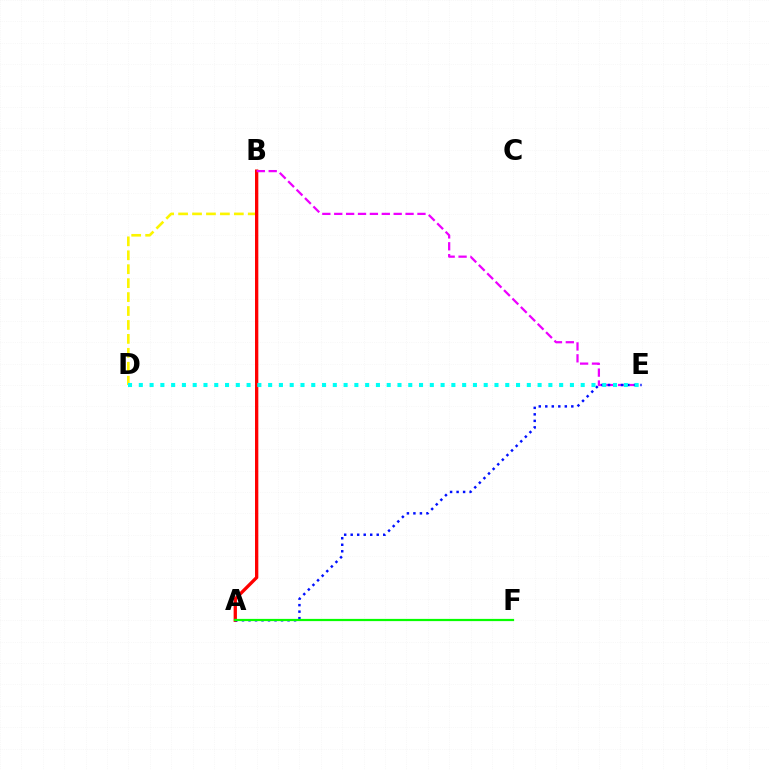{('B', 'D'): [{'color': '#fcf500', 'line_style': 'dashed', 'thickness': 1.89}], ('A', 'B'): [{'color': '#ff0000', 'line_style': 'solid', 'thickness': 2.38}], ('B', 'E'): [{'color': '#ee00ff', 'line_style': 'dashed', 'thickness': 1.62}], ('A', 'E'): [{'color': '#0010ff', 'line_style': 'dotted', 'thickness': 1.77}], ('D', 'E'): [{'color': '#00fff6', 'line_style': 'dotted', 'thickness': 2.93}], ('A', 'F'): [{'color': '#08ff00', 'line_style': 'solid', 'thickness': 1.6}]}